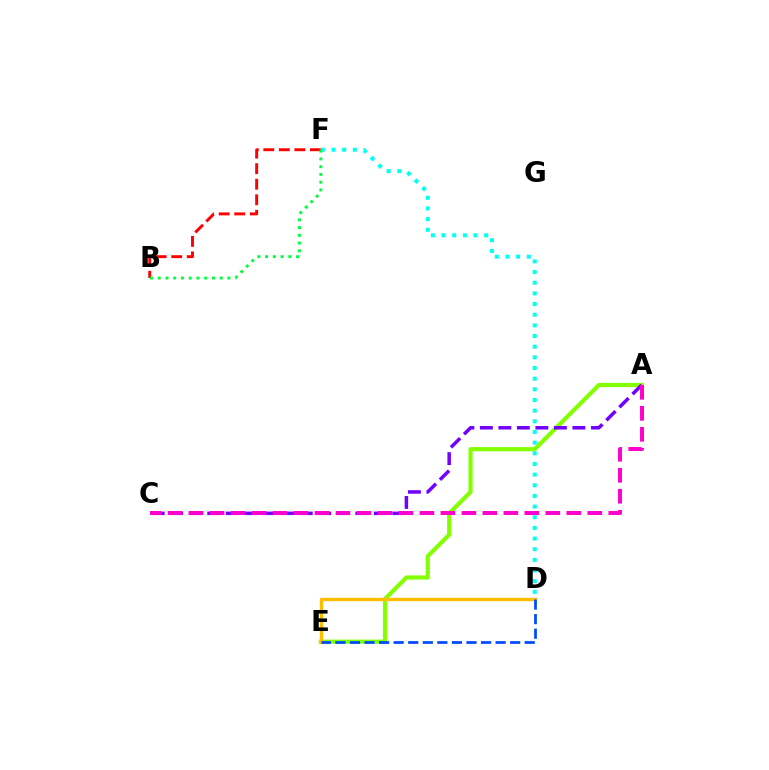{('A', 'E'): [{'color': '#84ff00', 'line_style': 'solid', 'thickness': 2.99}], ('D', 'E'): [{'color': '#ffbd00', 'line_style': 'solid', 'thickness': 2.43}, {'color': '#004bff', 'line_style': 'dashed', 'thickness': 1.98}], ('B', 'F'): [{'color': '#ff0000', 'line_style': 'dashed', 'thickness': 2.11}, {'color': '#00ff39', 'line_style': 'dotted', 'thickness': 2.11}], ('D', 'F'): [{'color': '#00fff6', 'line_style': 'dotted', 'thickness': 2.9}], ('A', 'C'): [{'color': '#7200ff', 'line_style': 'dashed', 'thickness': 2.51}, {'color': '#ff00cf', 'line_style': 'dashed', 'thickness': 2.85}]}